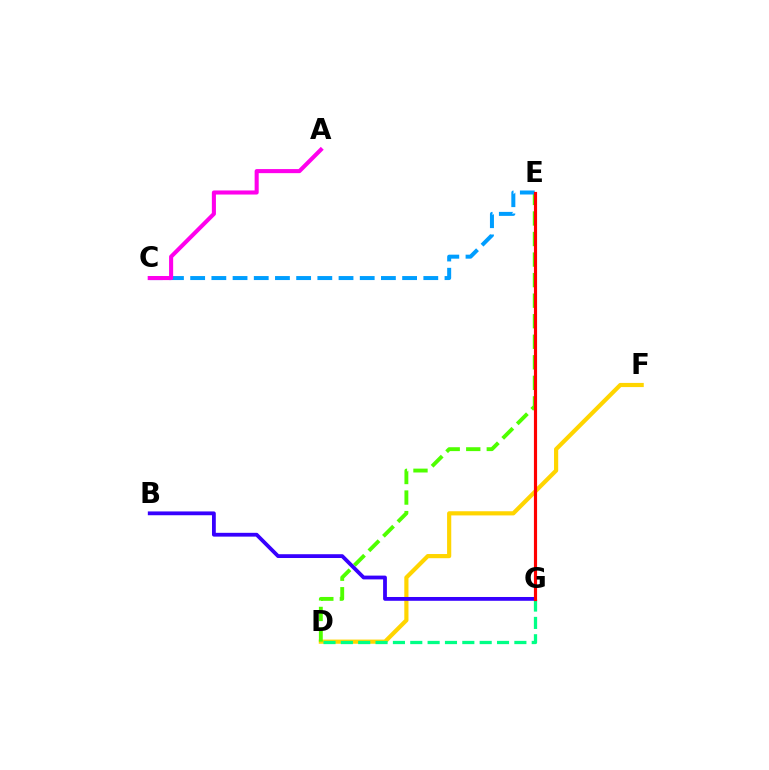{('D', 'F'): [{'color': '#ffd500', 'line_style': 'solid', 'thickness': 3.0}], ('D', 'E'): [{'color': '#4fff00', 'line_style': 'dashed', 'thickness': 2.79}], ('C', 'E'): [{'color': '#009eff', 'line_style': 'dashed', 'thickness': 2.88}], ('D', 'G'): [{'color': '#00ff86', 'line_style': 'dashed', 'thickness': 2.36}], ('B', 'G'): [{'color': '#3700ff', 'line_style': 'solid', 'thickness': 2.73}], ('E', 'G'): [{'color': '#ff0000', 'line_style': 'solid', 'thickness': 2.27}], ('A', 'C'): [{'color': '#ff00ed', 'line_style': 'solid', 'thickness': 2.93}]}